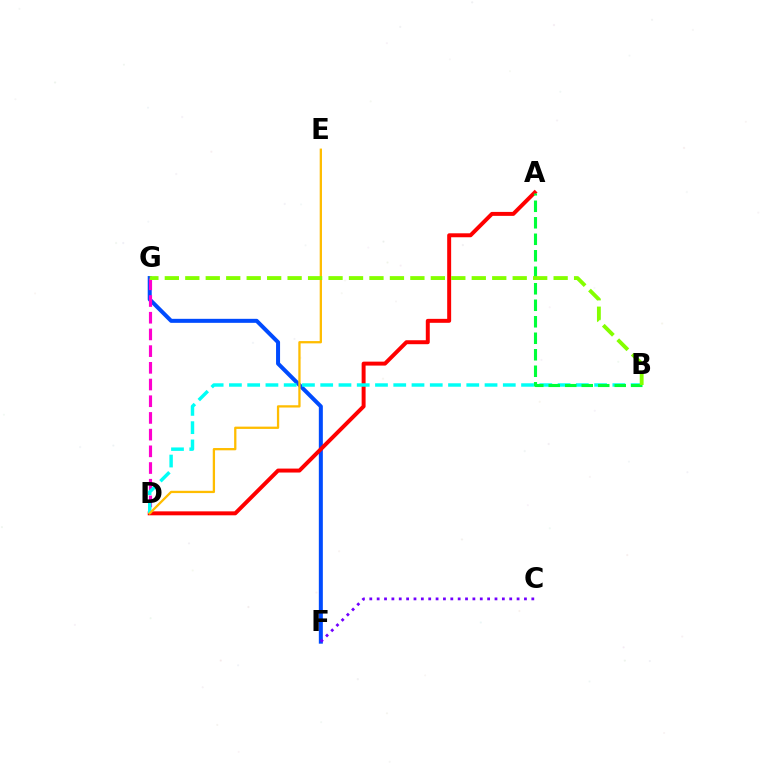{('F', 'G'): [{'color': '#004bff', 'line_style': 'solid', 'thickness': 2.89}], ('D', 'G'): [{'color': '#ff00cf', 'line_style': 'dashed', 'thickness': 2.27}], ('A', 'D'): [{'color': '#ff0000', 'line_style': 'solid', 'thickness': 2.85}], ('B', 'D'): [{'color': '#00fff6', 'line_style': 'dashed', 'thickness': 2.48}], ('A', 'B'): [{'color': '#00ff39', 'line_style': 'dashed', 'thickness': 2.24}], ('D', 'E'): [{'color': '#ffbd00', 'line_style': 'solid', 'thickness': 1.65}], ('C', 'F'): [{'color': '#7200ff', 'line_style': 'dotted', 'thickness': 2.0}], ('B', 'G'): [{'color': '#84ff00', 'line_style': 'dashed', 'thickness': 2.78}]}